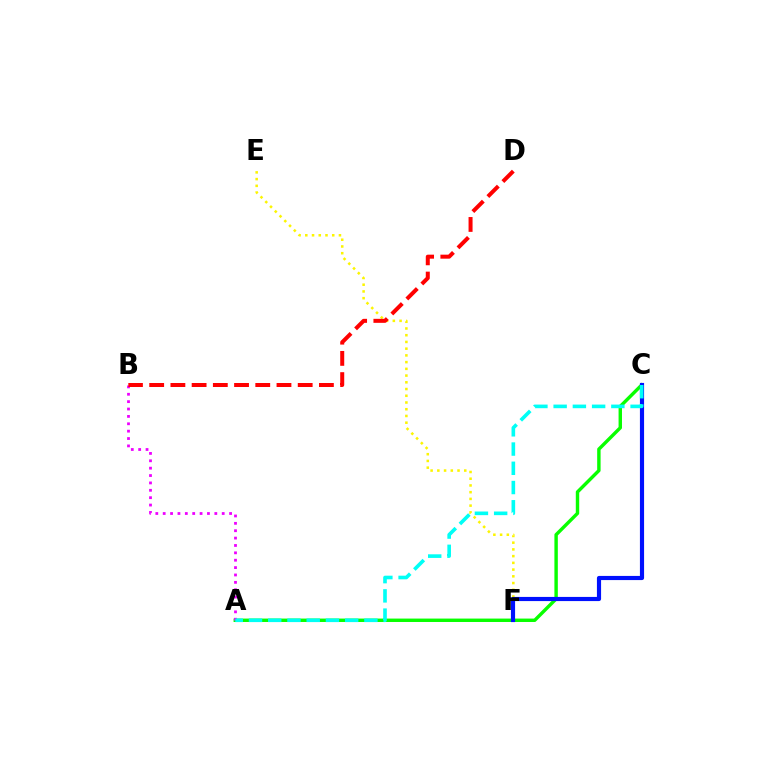{('E', 'F'): [{'color': '#fcf500', 'line_style': 'dotted', 'thickness': 1.83}], ('A', 'C'): [{'color': '#08ff00', 'line_style': 'solid', 'thickness': 2.46}, {'color': '#00fff6', 'line_style': 'dashed', 'thickness': 2.61}], ('C', 'F'): [{'color': '#0010ff', 'line_style': 'solid', 'thickness': 2.99}], ('A', 'B'): [{'color': '#ee00ff', 'line_style': 'dotted', 'thickness': 2.0}], ('B', 'D'): [{'color': '#ff0000', 'line_style': 'dashed', 'thickness': 2.88}]}